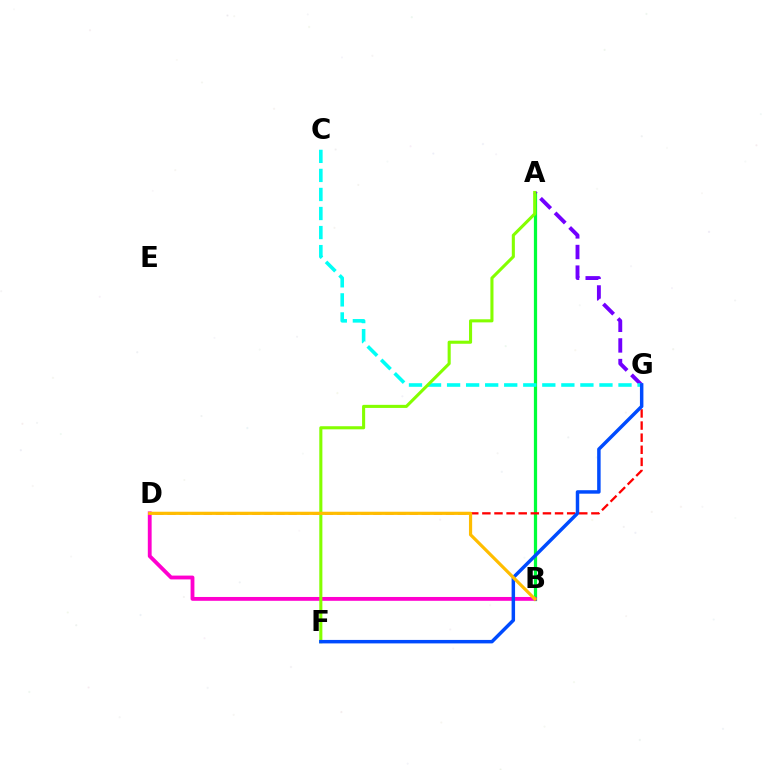{('A', 'B'): [{'color': '#00ff39', 'line_style': 'solid', 'thickness': 2.32}], ('D', 'G'): [{'color': '#ff0000', 'line_style': 'dashed', 'thickness': 1.65}], ('A', 'G'): [{'color': '#7200ff', 'line_style': 'dashed', 'thickness': 2.8}], ('C', 'G'): [{'color': '#00fff6', 'line_style': 'dashed', 'thickness': 2.59}], ('B', 'D'): [{'color': '#ff00cf', 'line_style': 'solid', 'thickness': 2.76}, {'color': '#ffbd00', 'line_style': 'solid', 'thickness': 2.29}], ('A', 'F'): [{'color': '#84ff00', 'line_style': 'solid', 'thickness': 2.22}], ('F', 'G'): [{'color': '#004bff', 'line_style': 'solid', 'thickness': 2.5}]}